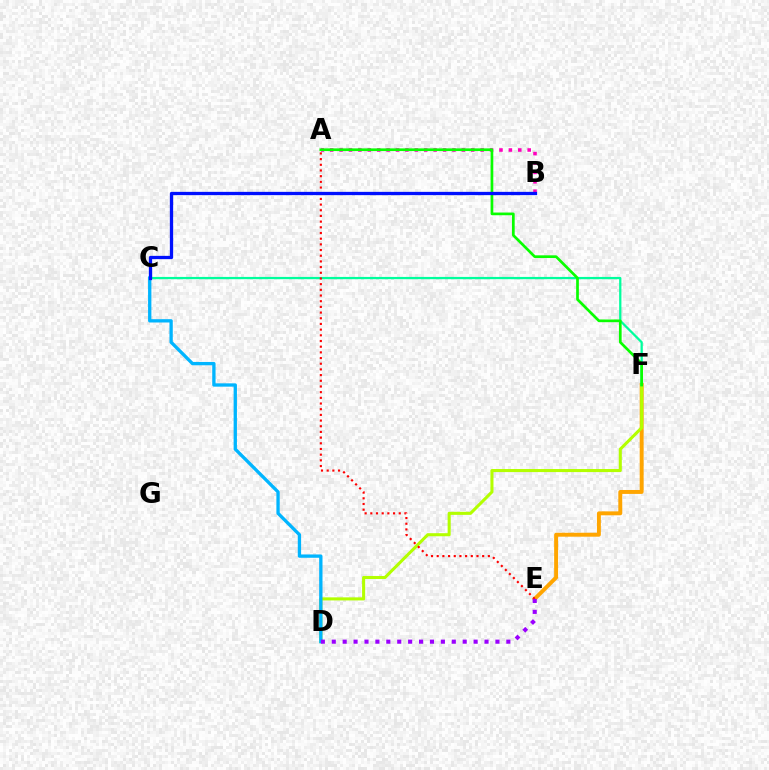{('E', 'F'): [{'color': '#ffa500', 'line_style': 'solid', 'thickness': 2.83}], ('D', 'F'): [{'color': '#b3ff00', 'line_style': 'solid', 'thickness': 2.21}], ('C', 'F'): [{'color': '#00ff9d', 'line_style': 'solid', 'thickness': 1.63}], ('A', 'E'): [{'color': '#ff0000', 'line_style': 'dotted', 'thickness': 1.54}], ('C', 'D'): [{'color': '#00b5ff', 'line_style': 'solid', 'thickness': 2.39}], ('A', 'B'): [{'color': '#ff00bd', 'line_style': 'dotted', 'thickness': 2.56}], ('A', 'F'): [{'color': '#08ff00', 'line_style': 'solid', 'thickness': 1.94}], ('B', 'C'): [{'color': '#0010ff', 'line_style': 'solid', 'thickness': 2.37}], ('D', 'E'): [{'color': '#9b00ff', 'line_style': 'dotted', 'thickness': 2.96}]}